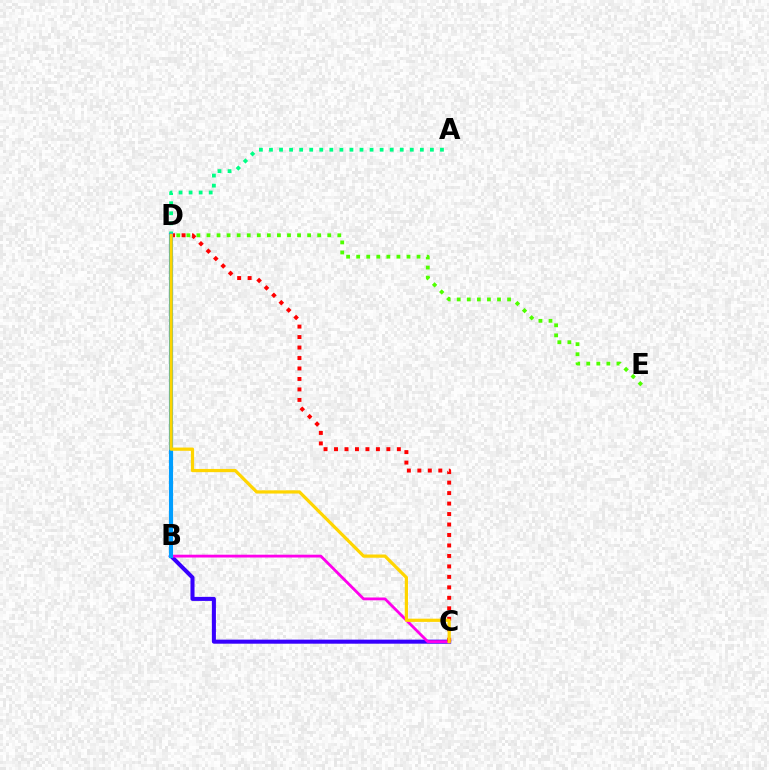{('B', 'C'): [{'color': '#3700ff', 'line_style': 'solid', 'thickness': 2.91}, {'color': '#ff00ed', 'line_style': 'solid', 'thickness': 2.02}], ('A', 'D'): [{'color': '#00ff86', 'line_style': 'dotted', 'thickness': 2.73}], ('C', 'D'): [{'color': '#ff0000', 'line_style': 'dotted', 'thickness': 2.85}, {'color': '#ffd500', 'line_style': 'solid', 'thickness': 2.32}], ('D', 'E'): [{'color': '#4fff00', 'line_style': 'dotted', 'thickness': 2.73}], ('B', 'D'): [{'color': '#009eff', 'line_style': 'solid', 'thickness': 2.98}]}